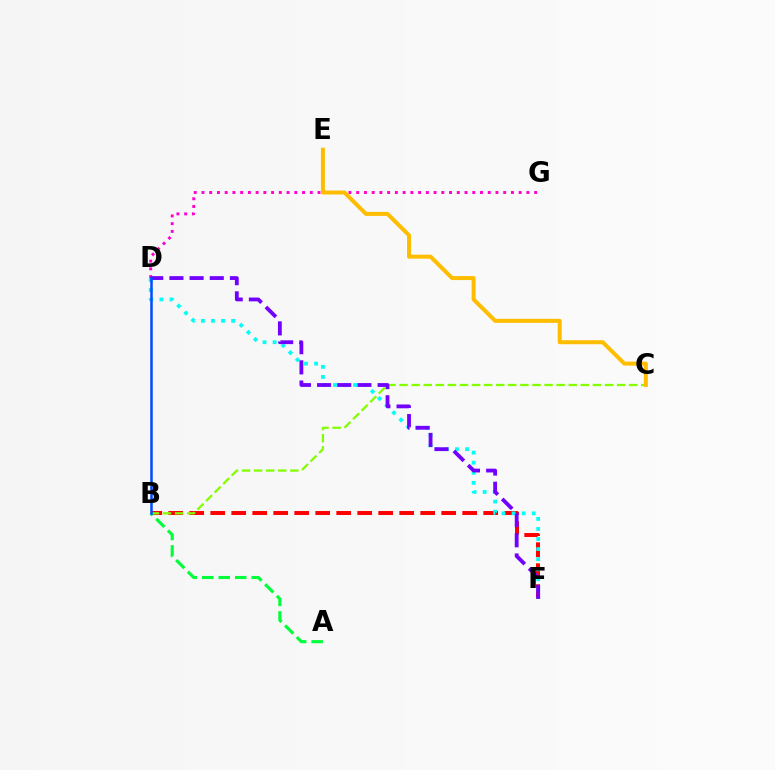{('B', 'F'): [{'color': '#ff0000', 'line_style': 'dashed', 'thickness': 2.85}], ('D', 'G'): [{'color': '#ff00cf', 'line_style': 'dotted', 'thickness': 2.1}], ('B', 'C'): [{'color': '#84ff00', 'line_style': 'dashed', 'thickness': 1.64}], ('A', 'B'): [{'color': '#00ff39', 'line_style': 'dashed', 'thickness': 2.24}], ('D', 'F'): [{'color': '#00fff6', 'line_style': 'dotted', 'thickness': 2.73}, {'color': '#7200ff', 'line_style': 'dashed', 'thickness': 2.74}], ('C', 'E'): [{'color': '#ffbd00', 'line_style': 'solid', 'thickness': 2.88}], ('B', 'D'): [{'color': '#004bff', 'line_style': 'solid', 'thickness': 1.81}]}